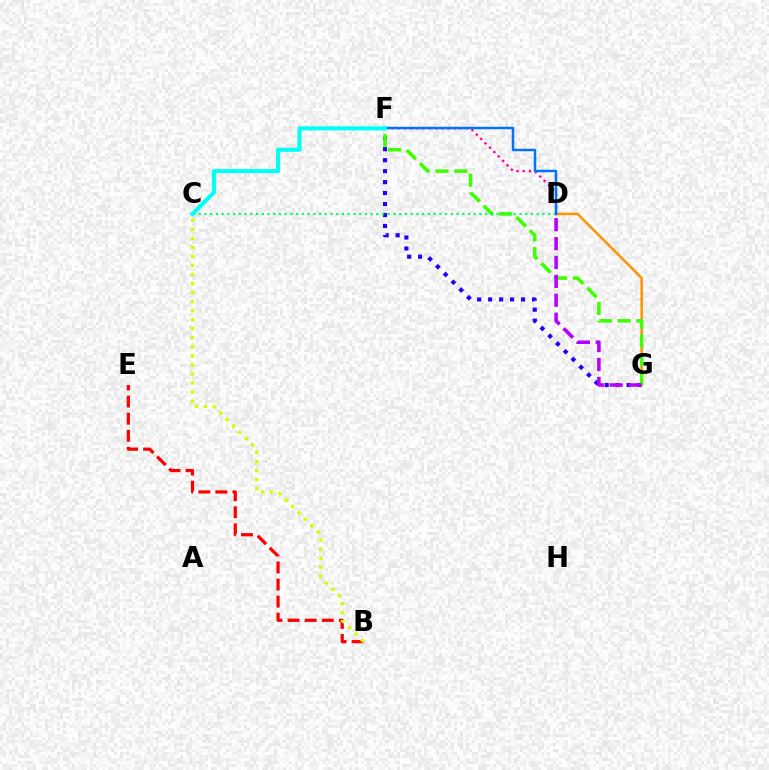{('F', 'G'): [{'color': '#2500ff', 'line_style': 'dotted', 'thickness': 2.98}, {'color': '#3dff00', 'line_style': 'dashed', 'thickness': 2.55}], ('D', 'F'): [{'color': '#ff00ac', 'line_style': 'dotted', 'thickness': 1.69}, {'color': '#0074ff', 'line_style': 'solid', 'thickness': 1.78}], ('D', 'G'): [{'color': '#ff9400', 'line_style': 'solid', 'thickness': 1.81}, {'color': '#b900ff', 'line_style': 'dashed', 'thickness': 2.57}], ('B', 'E'): [{'color': '#ff0000', 'line_style': 'dashed', 'thickness': 2.32}], ('B', 'C'): [{'color': '#d1ff00', 'line_style': 'dotted', 'thickness': 2.46}], ('C', 'D'): [{'color': '#00ff5c', 'line_style': 'dotted', 'thickness': 1.56}], ('C', 'F'): [{'color': '#00fff6', 'line_style': 'solid', 'thickness': 2.93}]}